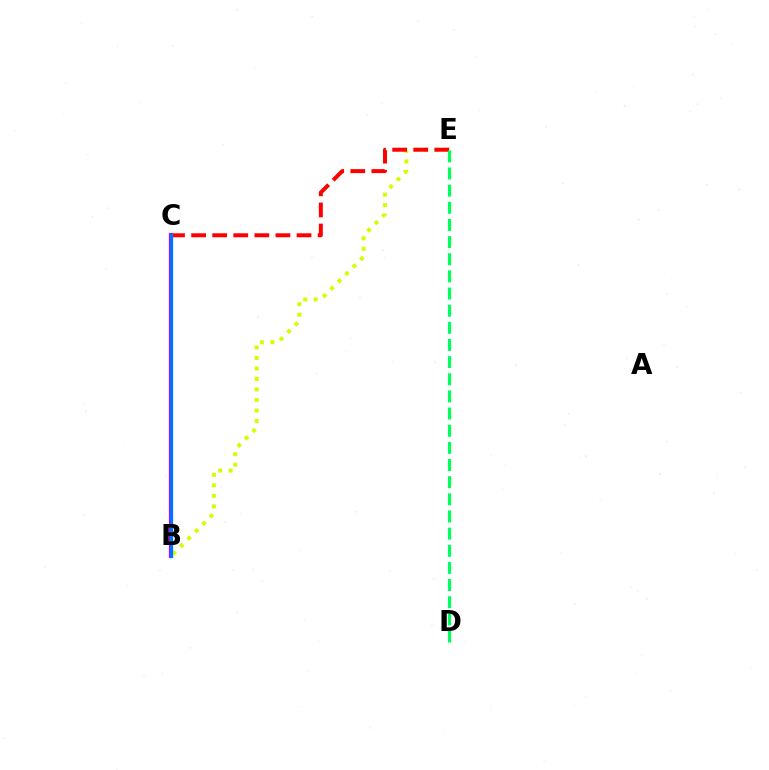{('B', 'E'): [{'color': '#d1ff00', 'line_style': 'dotted', 'thickness': 2.85}], ('C', 'E'): [{'color': '#ff0000', 'line_style': 'dashed', 'thickness': 2.86}], ('B', 'C'): [{'color': '#b900ff', 'line_style': 'solid', 'thickness': 2.99}, {'color': '#0074ff', 'line_style': 'solid', 'thickness': 2.27}], ('D', 'E'): [{'color': '#00ff5c', 'line_style': 'dashed', 'thickness': 2.33}]}